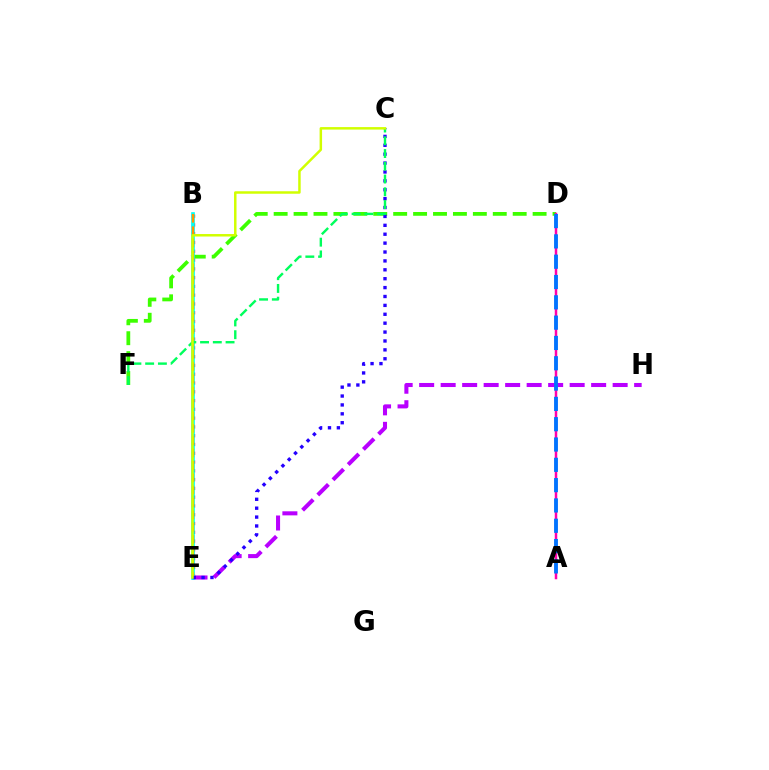{('D', 'F'): [{'color': '#3dff00', 'line_style': 'dashed', 'thickness': 2.71}], ('E', 'H'): [{'color': '#b900ff', 'line_style': 'dashed', 'thickness': 2.92}], ('B', 'E'): [{'color': '#ff0000', 'line_style': 'dotted', 'thickness': 2.39}, {'color': '#00fff6', 'line_style': 'solid', 'thickness': 2.63}, {'color': '#ff9400', 'line_style': 'dashed', 'thickness': 1.68}], ('A', 'D'): [{'color': '#ff00ac', 'line_style': 'solid', 'thickness': 1.79}, {'color': '#0074ff', 'line_style': 'dashed', 'thickness': 2.76}], ('C', 'E'): [{'color': '#2500ff', 'line_style': 'dotted', 'thickness': 2.42}, {'color': '#d1ff00', 'line_style': 'solid', 'thickness': 1.79}], ('C', 'F'): [{'color': '#00ff5c', 'line_style': 'dashed', 'thickness': 1.73}]}